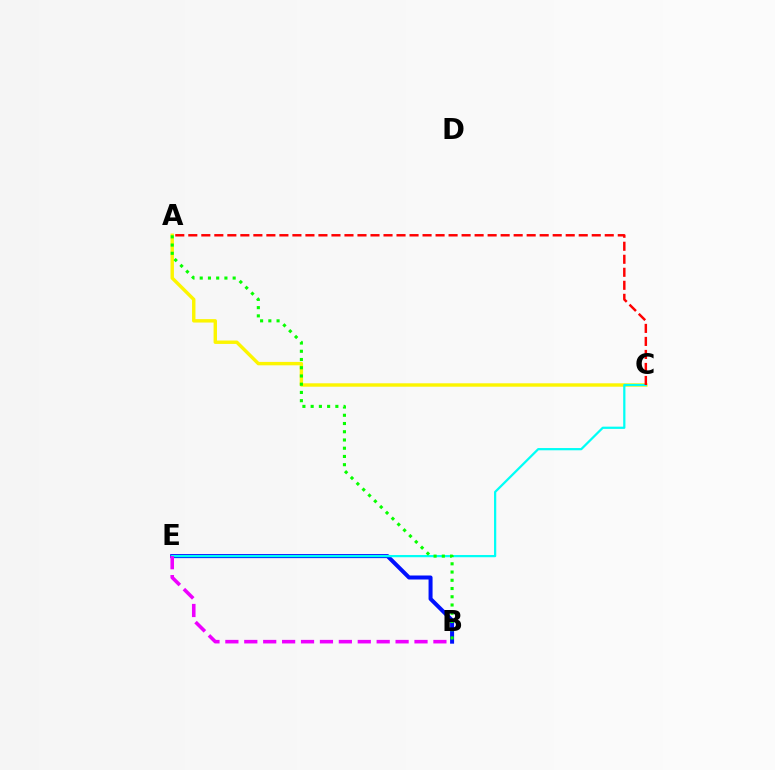{('B', 'E'): [{'color': '#0010ff', 'line_style': 'solid', 'thickness': 2.88}, {'color': '#ee00ff', 'line_style': 'dashed', 'thickness': 2.57}], ('A', 'C'): [{'color': '#fcf500', 'line_style': 'solid', 'thickness': 2.46}, {'color': '#ff0000', 'line_style': 'dashed', 'thickness': 1.77}], ('C', 'E'): [{'color': '#00fff6', 'line_style': 'solid', 'thickness': 1.61}], ('A', 'B'): [{'color': '#08ff00', 'line_style': 'dotted', 'thickness': 2.24}]}